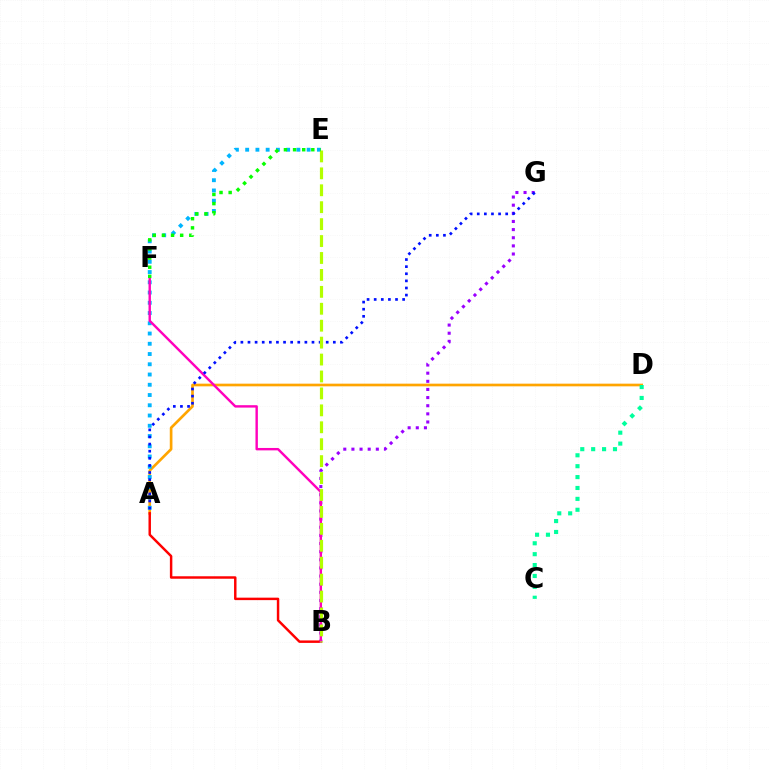{('A', 'D'): [{'color': '#ffa500', 'line_style': 'solid', 'thickness': 1.92}], ('B', 'G'): [{'color': '#9b00ff', 'line_style': 'dotted', 'thickness': 2.21}], ('A', 'B'): [{'color': '#ff0000', 'line_style': 'solid', 'thickness': 1.77}], ('C', 'D'): [{'color': '#00ff9d', 'line_style': 'dotted', 'thickness': 2.96}], ('A', 'E'): [{'color': '#00b5ff', 'line_style': 'dotted', 'thickness': 2.78}], ('B', 'F'): [{'color': '#ff00bd', 'line_style': 'solid', 'thickness': 1.74}], ('A', 'G'): [{'color': '#0010ff', 'line_style': 'dotted', 'thickness': 1.93}], ('B', 'E'): [{'color': '#b3ff00', 'line_style': 'dashed', 'thickness': 2.3}], ('E', 'F'): [{'color': '#08ff00', 'line_style': 'dotted', 'thickness': 2.48}]}